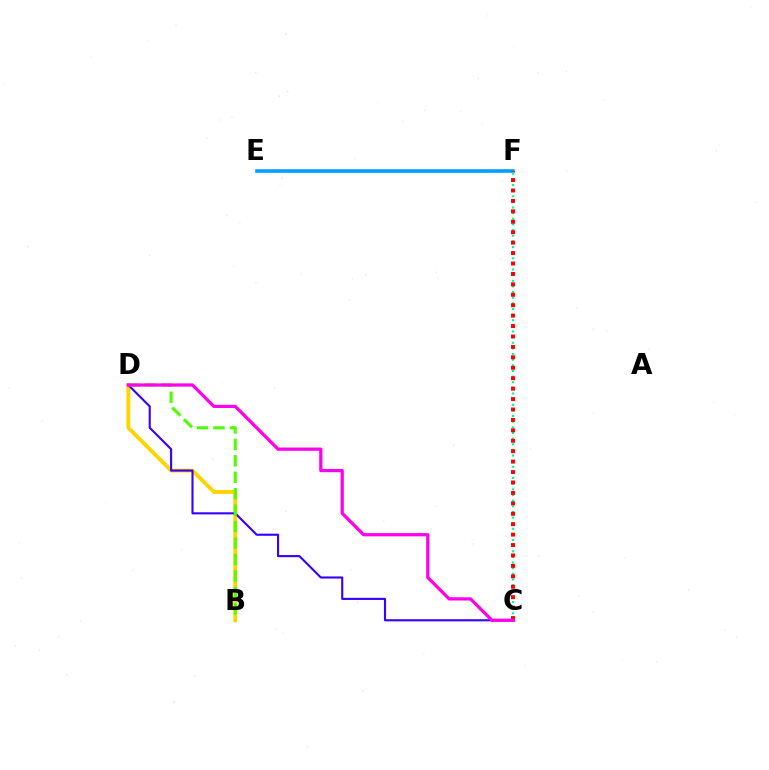{('B', 'D'): [{'color': '#ffd500', 'line_style': 'solid', 'thickness': 2.79}, {'color': '#4fff00', 'line_style': 'dashed', 'thickness': 2.23}], ('E', 'F'): [{'color': '#009eff', 'line_style': 'solid', 'thickness': 2.59}], ('C', 'D'): [{'color': '#3700ff', 'line_style': 'solid', 'thickness': 1.52}, {'color': '#ff00ed', 'line_style': 'solid', 'thickness': 2.33}], ('C', 'F'): [{'color': '#00ff86', 'line_style': 'dotted', 'thickness': 1.53}, {'color': '#ff0000', 'line_style': 'dotted', 'thickness': 2.83}]}